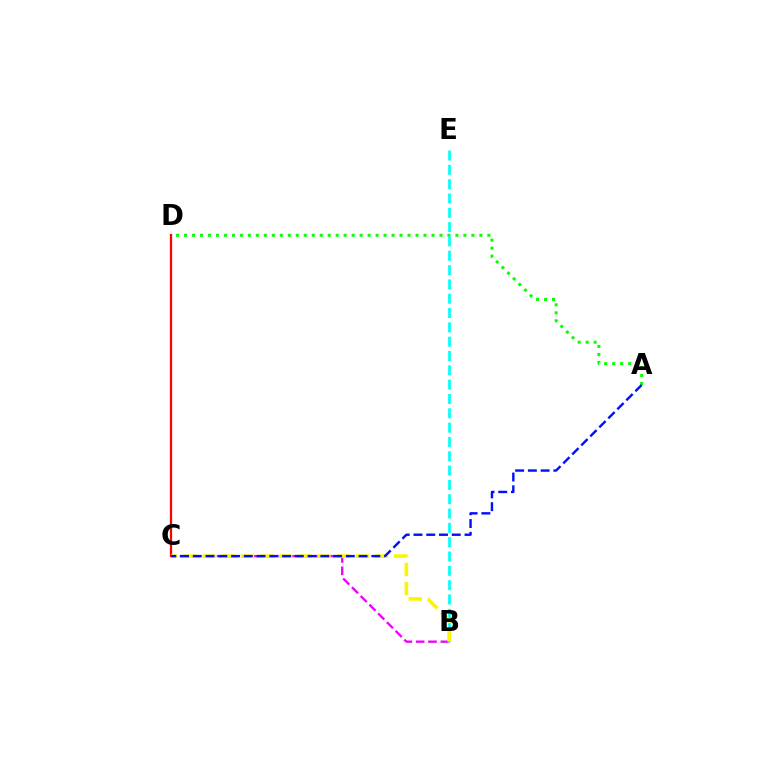{('B', 'C'): [{'color': '#ee00ff', 'line_style': 'dashed', 'thickness': 1.68}, {'color': '#fcf500', 'line_style': 'dashed', 'thickness': 2.6}], ('A', 'D'): [{'color': '#08ff00', 'line_style': 'dotted', 'thickness': 2.17}], ('C', 'D'): [{'color': '#ff0000', 'line_style': 'solid', 'thickness': 1.63}], ('B', 'E'): [{'color': '#00fff6', 'line_style': 'dashed', 'thickness': 1.95}], ('A', 'C'): [{'color': '#0010ff', 'line_style': 'dashed', 'thickness': 1.73}]}